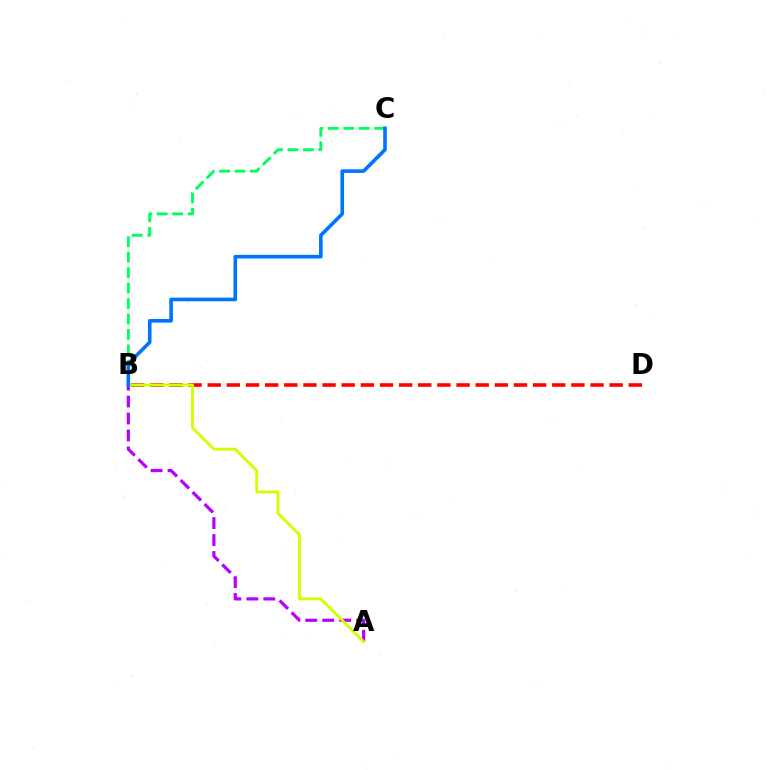{('B', 'D'): [{'color': '#ff0000', 'line_style': 'dashed', 'thickness': 2.6}], ('A', 'B'): [{'color': '#b900ff', 'line_style': 'dashed', 'thickness': 2.3}, {'color': '#d1ff00', 'line_style': 'solid', 'thickness': 2.04}], ('B', 'C'): [{'color': '#00ff5c', 'line_style': 'dashed', 'thickness': 2.1}, {'color': '#0074ff', 'line_style': 'solid', 'thickness': 2.61}]}